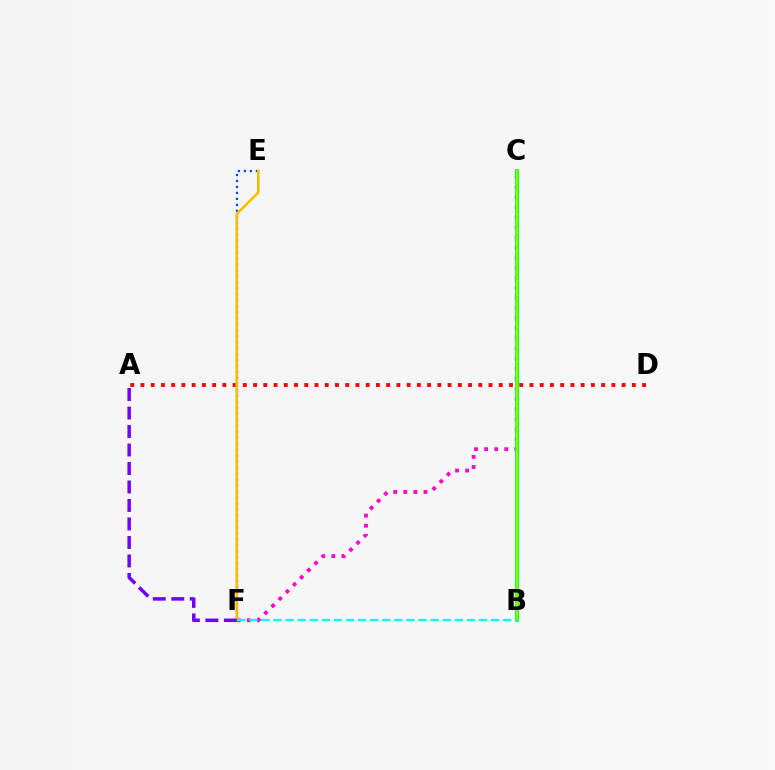{('C', 'F'): [{'color': '#ff00cf', 'line_style': 'dotted', 'thickness': 2.74}], ('E', 'F'): [{'color': '#004bff', 'line_style': 'dotted', 'thickness': 1.62}, {'color': '#ffbd00', 'line_style': 'solid', 'thickness': 1.9}], ('A', 'D'): [{'color': '#ff0000', 'line_style': 'dotted', 'thickness': 2.78}], ('B', 'C'): [{'color': '#00ff39', 'line_style': 'solid', 'thickness': 2.79}, {'color': '#84ff00', 'line_style': 'solid', 'thickness': 1.6}], ('B', 'F'): [{'color': '#00fff6', 'line_style': 'dashed', 'thickness': 1.64}], ('A', 'F'): [{'color': '#7200ff', 'line_style': 'dashed', 'thickness': 2.51}]}